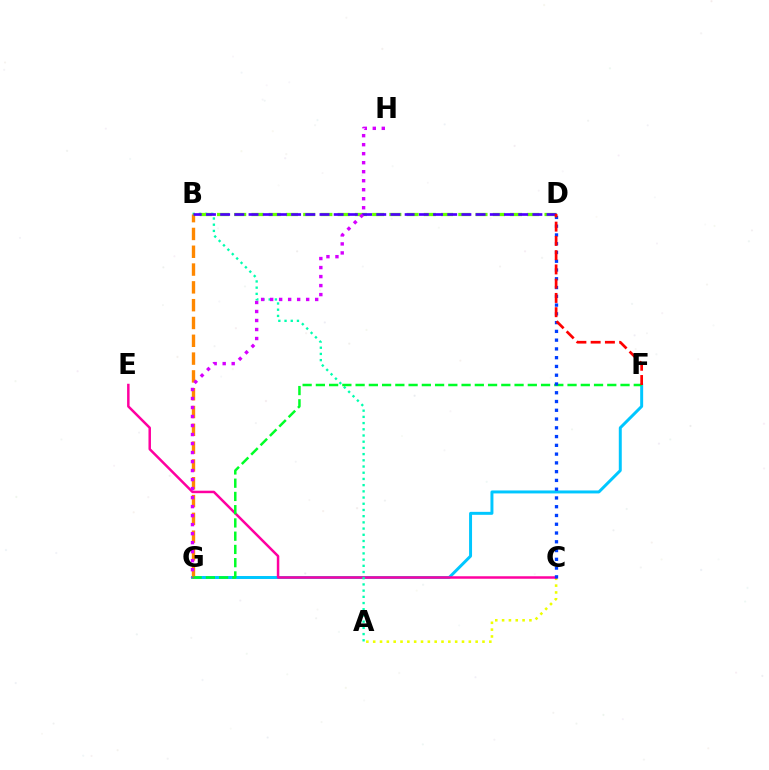{('A', 'C'): [{'color': '#eeff00', 'line_style': 'dotted', 'thickness': 1.86}], ('F', 'G'): [{'color': '#00c7ff', 'line_style': 'solid', 'thickness': 2.14}, {'color': '#00ff27', 'line_style': 'dashed', 'thickness': 1.8}], ('C', 'E'): [{'color': '#ff00a0', 'line_style': 'solid', 'thickness': 1.79}], ('A', 'B'): [{'color': '#00ffaf', 'line_style': 'dotted', 'thickness': 1.69}], ('B', 'G'): [{'color': '#ff8800', 'line_style': 'dashed', 'thickness': 2.42}], ('B', 'D'): [{'color': '#66ff00', 'line_style': 'dashed', 'thickness': 2.34}, {'color': '#4f00ff', 'line_style': 'dashed', 'thickness': 1.93}], ('C', 'D'): [{'color': '#003fff', 'line_style': 'dotted', 'thickness': 2.38}], ('D', 'F'): [{'color': '#ff0000', 'line_style': 'dashed', 'thickness': 1.94}], ('G', 'H'): [{'color': '#d600ff', 'line_style': 'dotted', 'thickness': 2.45}]}